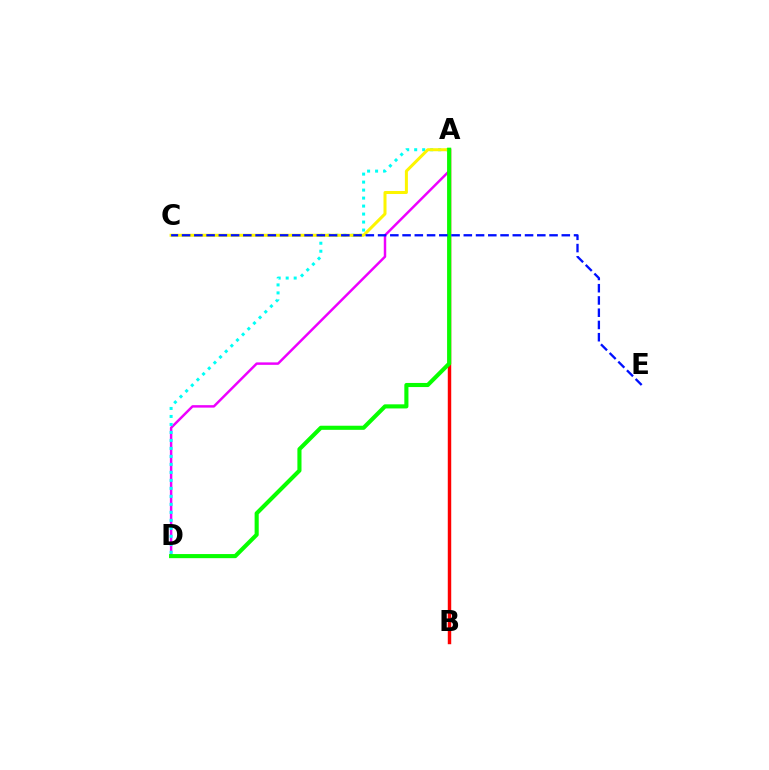{('A', 'D'): [{'color': '#ee00ff', 'line_style': 'solid', 'thickness': 1.78}, {'color': '#00fff6', 'line_style': 'dotted', 'thickness': 2.17}, {'color': '#08ff00', 'line_style': 'solid', 'thickness': 2.96}], ('A', 'B'): [{'color': '#ff0000', 'line_style': 'solid', 'thickness': 2.48}], ('A', 'C'): [{'color': '#fcf500', 'line_style': 'solid', 'thickness': 2.17}], ('C', 'E'): [{'color': '#0010ff', 'line_style': 'dashed', 'thickness': 1.66}]}